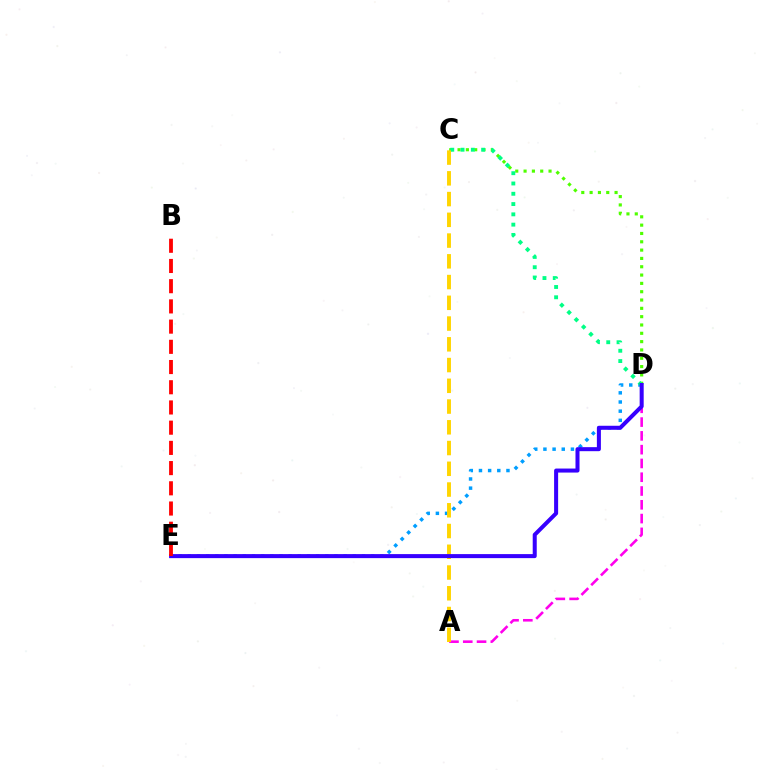{('A', 'D'): [{'color': '#ff00ed', 'line_style': 'dashed', 'thickness': 1.87}], ('D', 'E'): [{'color': '#009eff', 'line_style': 'dotted', 'thickness': 2.49}, {'color': '#3700ff', 'line_style': 'solid', 'thickness': 2.9}], ('C', 'D'): [{'color': '#4fff00', 'line_style': 'dotted', 'thickness': 2.26}, {'color': '#00ff86', 'line_style': 'dotted', 'thickness': 2.8}], ('A', 'C'): [{'color': '#ffd500', 'line_style': 'dashed', 'thickness': 2.82}], ('B', 'E'): [{'color': '#ff0000', 'line_style': 'dashed', 'thickness': 2.75}]}